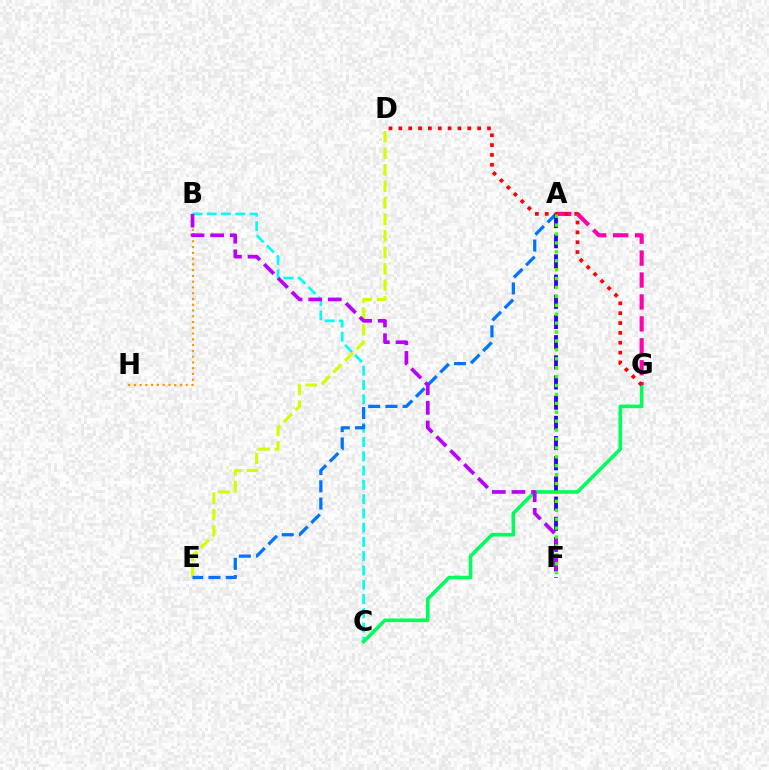{('D', 'E'): [{'color': '#d1ff00', 'line_style': 'dashed', 'thickness': 2.24}], ('B', 'C'): [{'color': '#00fff6', 'line_style': 'dashed', 'thickness': 1.94}], ('C', 'G'): [{'color': '#00ff5c', 'line_style': 'solid', 'thickness': 2.61}], ('A', 'E'): [{'color': '#0074ff', 'line_style': 'dashed', 'thickness': 2.34}], ('B', 'H'): [{'color': '#ff9400', 'line_style': 'dotted', 'thickness': 1.57}], ('A', 'G'): [{'color': '#ff00ac', 'line_style': 'dashed', 'thickness': 2.98}], ('A', 'F'): [{'color': '#2500ff', 'line_style': 'dashed', 'thickness': 2.74}, {'color': '#3dff00', 'line_style': 'dotted', 'thickness': 2.42}], ('D', 'G'): [{'color': '#ff0000', 'line_style': 'dotted', 'thickness': 2.68}], ('B', 'F'): [{'color': '#b900ff', 'line_style': 'dashed', 'thickness': 2.66}]}